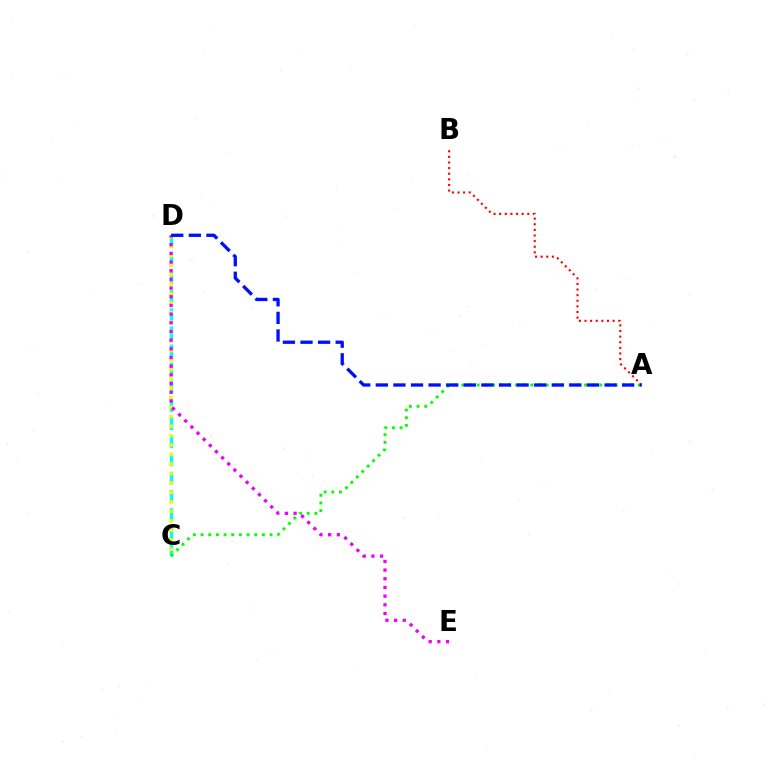{('C', 'D'): [{'color': '#00fff6', 'line_style': 'dashed', 'thickness': 2.47}, {'color': '#fcf500', 'line_style': 'dotted', 'thickness': 2.57}], ('D', 'E'): [{'color': '#ee00ff', 'line_style': 'dotted', 'thickness': 2.36}], ('A', 'B'): [{'color': '#ff0000', 'line_style': 'dotted', 'thickness': 1.53}], ('A', 'C'): [{'color': '#08ff00', 'line_style': 'dotted', 'thickness': 2.08}], ('A', 'D'): [{'color': '#0010ff', 'line_style': 'dashed', 'thickness': 2.39}]}